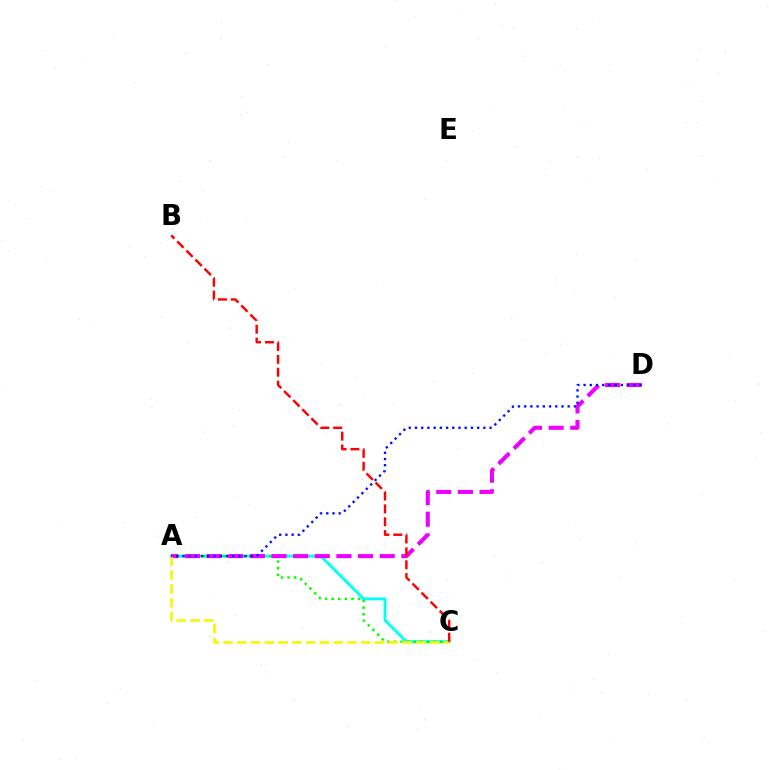{('A', 'C'): [{'color': '#00fff6', 'line_style': 'solid', 'thickness': 2.06}, {'color': '#08ff00', 'line_style': 'dotted', 'thickness': 1.8}, {'color': '#fcf500', 'line_style': 'dashed', 'thickness': 1.87}], ('A', 'D'): [{'color': '#ee00ff', 'line_style': 'dashed', 'thickness': 2.94}, {'color': '#0010ff', 'line_style': 'dotted', 'thickness': 1.69}], ('B', 'C'): [{'color': '#ff0000', 'line_style': 'dashed', 'thickness': 1.75}]}